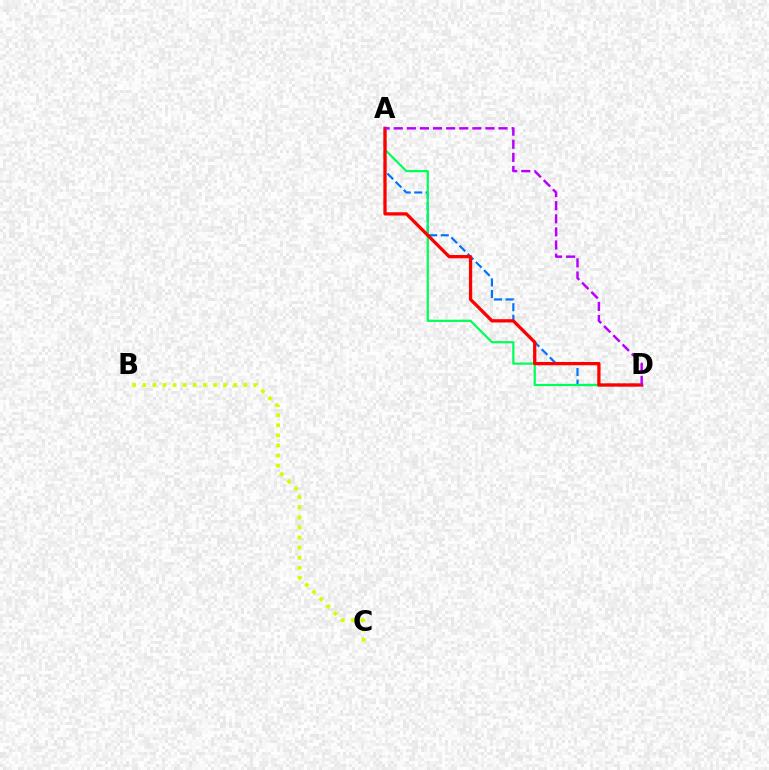{('A', 'D'): [{'color': '#0074ff', 'line_style': 'dashed', 'thickness': 1.57}, {'color': '#00ff5c', 'line_style': 'solid', 'thickness': 1.61}, {'color': '#ff0000', 'line_style': 'solid', 'thickness': 2.37}, {'color': '#b900ff', 'line_style': 'dashed', 'thickness': 1.78}], ('B', 'C'): [{'color': '#d1ff00', 'line_style': 'dotted', 'thickness': 2.74}]}